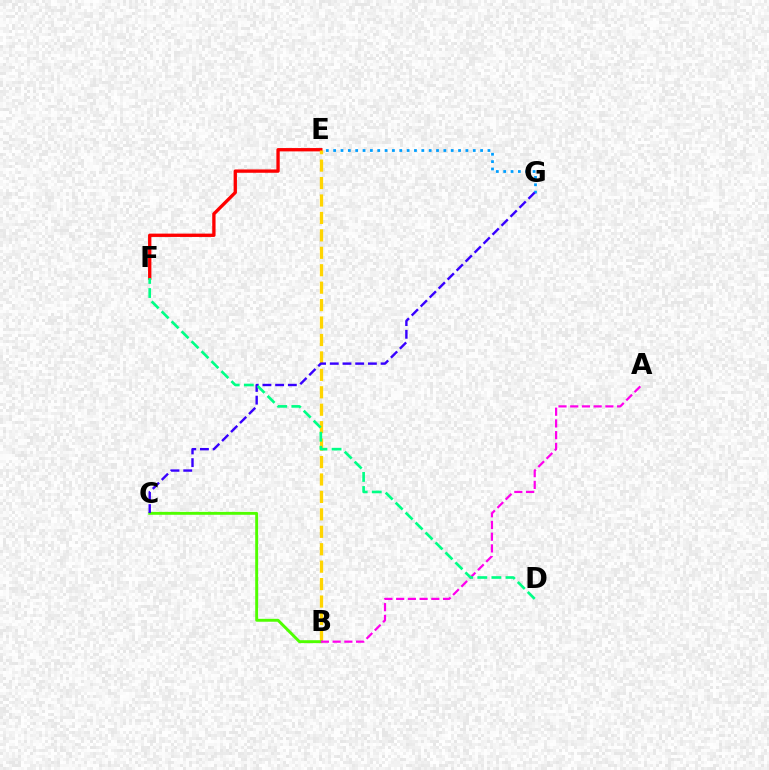{('E', 'F'): [{'color': '#ff0000', 'line_style': 'solid', 'thickness': 2.4}], ('B', 'E'): [{'color': '#ffd500', 'line_style': 'dashed', 'thickness': 2.37}], ('B', 'C'): [{'color': '#4fff00', 'line_style': 'solid', 'thickness': 2.09}], ('E', 'G'): [{'color': '#009eff', 'line_style': 'dotted', 'thickness': 2.0}], ('C', 'G'): [{'color': '#3700ff', 'line_style': 'dashed', 'thickness': 1.73}], ('A', 'B'): [{'color': '#ff00ed', 'line_style': 'dashed', 'thickness': 1.59}], ('D', 'F'): [{'color': '#00ff86', 'line_style': 'dashed', 'thickness': 1.91}]}